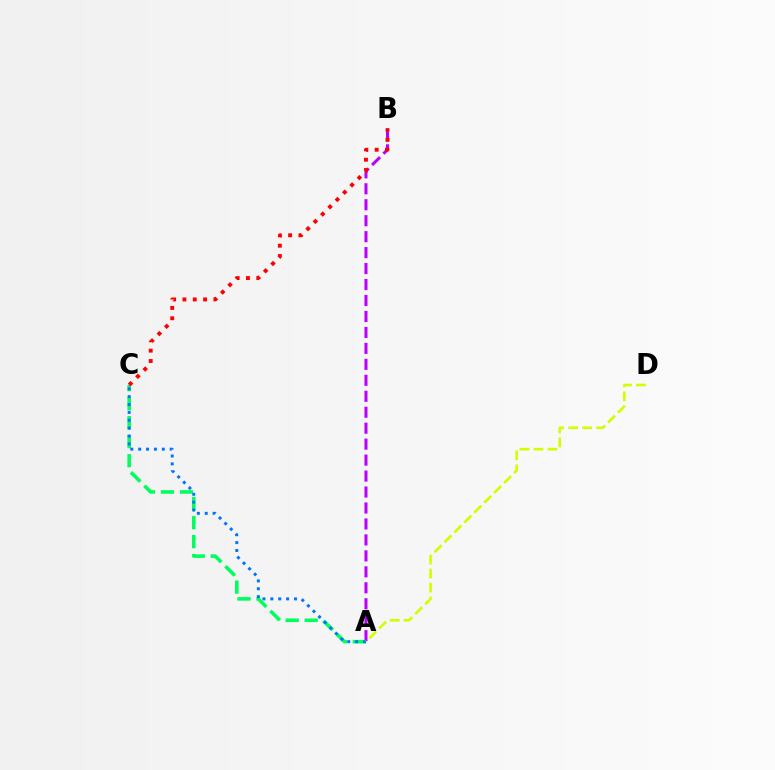{('A', 'B'): [{'color': '#b900ff', 'line_style': 'dashed', 'thickness': 2.17}], ('A', 'C'): [{'color': '#00ff5c', 'line_style': 'dashed', 'thickness': 2.58}, {'color': '#0074ff', 'line_style': 'dotted', 'thickness': 2.14}], ('B', 'C'): [{'color': '#ff0000', 'line_style': 'dotted', 'thickness': 2.81}], ('A', 'D'): [{'color': '#d1ff00', 'line_style': 'dashed', 'thickness': 1.9}]}